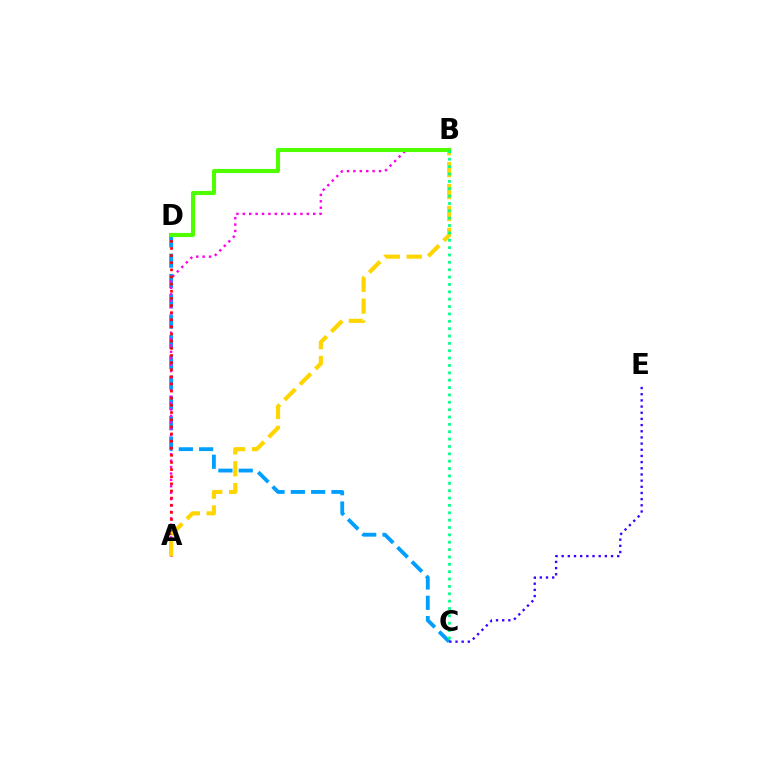{('C', 'D'): [{'color': '#009eff', 'line_style': 'dashed', 'thickness': 2.76}], ('A', 'B'): [{'color': '#ff00ed', 'line_style': 'dotted', 'thickness': 1.74}, {'color': '#ffd500', 'line_style': 'dashed', 'thickness': 2.97}], ('A', 'D'): [{'color': '#ff0000', 'line_style': 'dotted', 'thickness': 1.94}], ('B', 'D'): [{'color': '#4fff00', 'line_style': 'solid', 'thickness': 2.95}], ('B', 'C'): [{'color': '#00ff86', 'line_style': 'dotted', 'thickness': 2.0}], ('C', 'E'): [{'color': '#3700ff', 'line_style': 'dotted', 'thickness': 1.68}]}